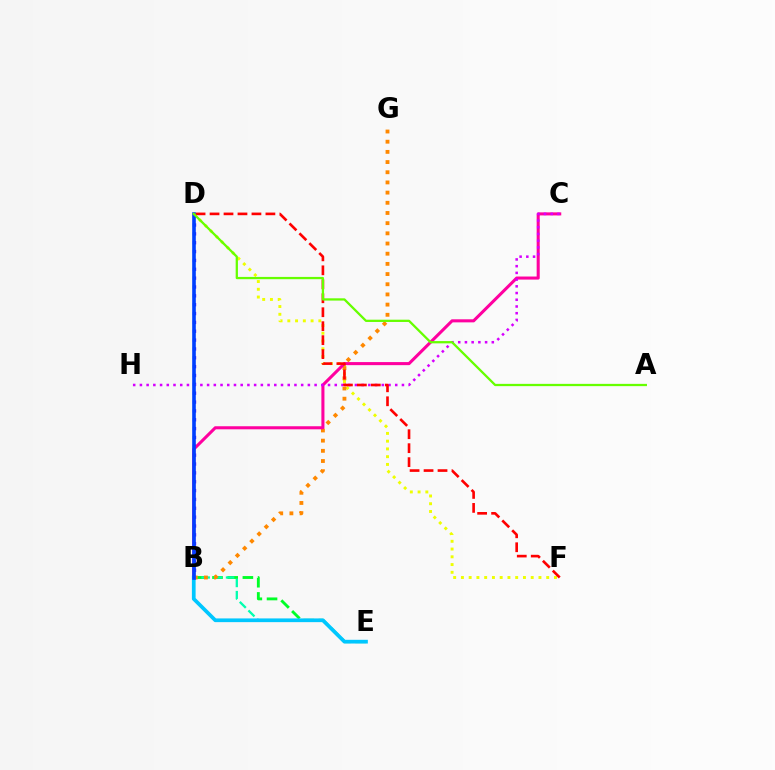{('B', 'E'): [{'color': '#00ff27', 'line_style': 'dashed', 'thickness': 2.06}, {'color': '#00ffaf', 'line_style': 'dashed', 'thickness': 1.66}, {'color': '#00c7ff', 'line_style': 'solid', 'thickness': 2.68}], ('D', 'F'): [{'color': '#eeff00', 'line_style': 'dotted', 'thickness': 2.11}, {'color': '#ff0000', 'line_style': 'dashed', 'thickness': 1.9}], ('B', 'D'): [{'color': '#4f00ff', 'line_style': 'dotted', 'thickness': 2.41}, {'color': '#003fff', 'line_style': 'solid', 'thickness': 2.61}], ('B', 'G'): [{'color': '#ff8800', 'line_style': 'dotted', 'thickness': 2.77}], ('B', 'C'): [{'color': '#ff00a0', 'line_style': 'solid', 'thickness': 2.21}], ('C', 'H'): [{'color': '#d600ff', 'line_style': 'dotted', 'thickness': 1.83}], ('A', 'D'): [{'color': '#66ff00', 'line_style': 'solid', 'thickness': 1.64}]}